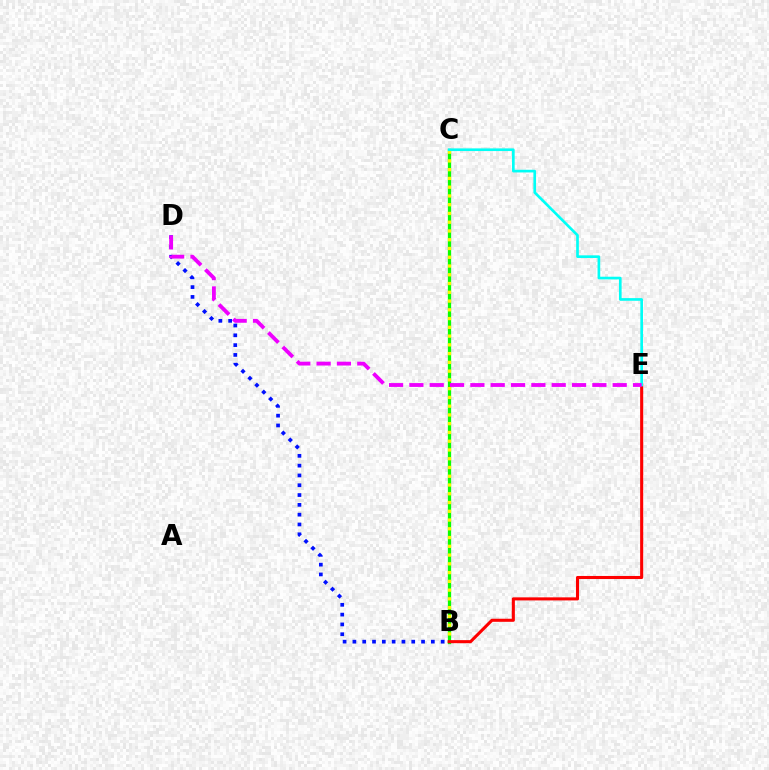{('B', 'C'): [{'color': '#08ff00', 'line_style': 'solid', 'thickness': 2.35}, {'color': '#fcf500', 'line_style': 'dotted', 'thickness': 2.38}], ('B', 'D'): [{'color': '#0010ff', 'line_style': 'dotted', 'thickness': 2.66}], ('B', 'E'): [{'color': '#ff0000', 'line_style': 'solid', 'thickness': 2.21}], ('C', 'E'): [{'color': '#00fff6', 'line_style': 'solid', 'thickness': 1.92}], ('D', 'E'): [{'color': '#ee00ff', 'line_style': 'dashed', 'thickness': 2.76}]}